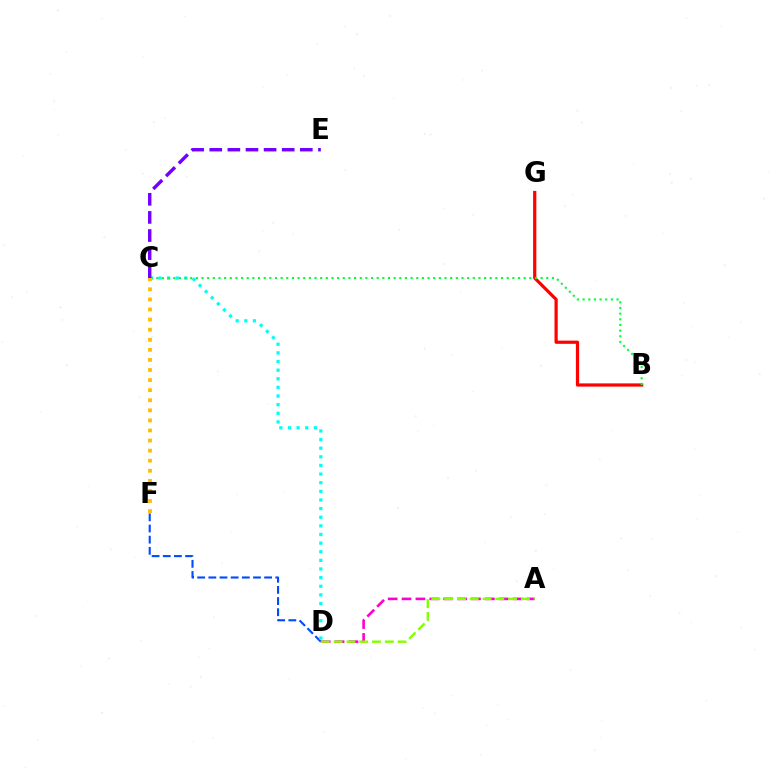{('D', 'F'): [{'color': '#004bff', 'line_style': 'dashed', 'thickness': 1.52}], ('B', 'G'): [{'color': '#ff0000', 'line_style': 'solid', 'thickness': 2.31}], ('A', 'D'): [{'color': '#ff00cf', 'line_style': 'dashed', 'thickness': 1.89}, {'color': '#84ff00', 'line_style': 'dashed', 'thickness': 1.74}], ('C', 'D'): [{'color': '#00fff6', 'line_style': 'dotted', 'thickness': 2.34}], ('B', 'C'): [{'color': '#00ff39', 'line_style': 'dotted', 'thickness': 1.54}], ('C', 'E'): [{'color': '#7200ff', 'line_style': 'dashed', 'thickness': 2.46}], ('C', 'F'): [{'color': '#ffbd00', 'line_style': 'dotted', 'thickness': 2.74}]}